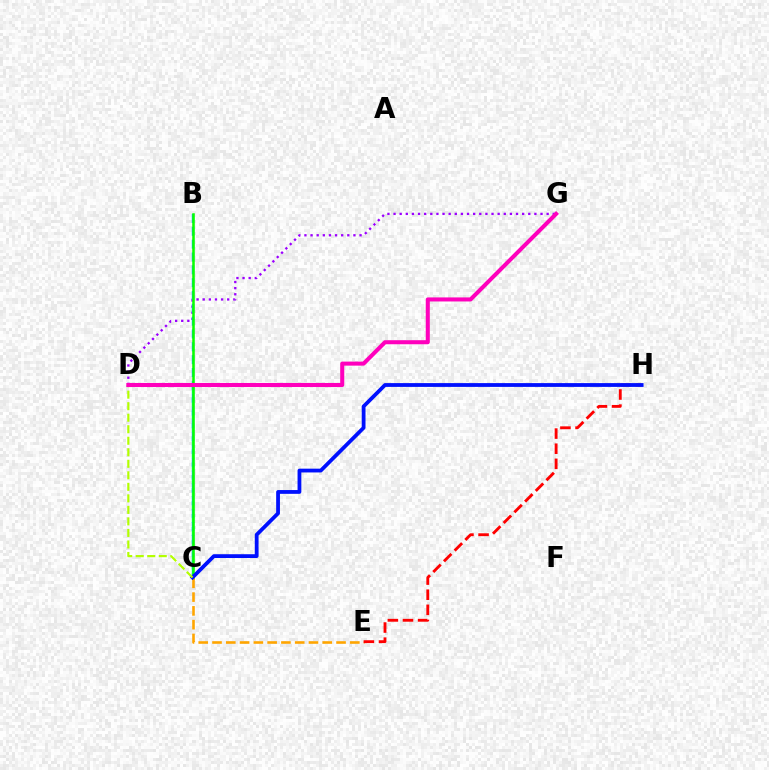{('C', 'D'): [{'color': '#00ff9d', 'line_style': 'dashed', 'thickness': 1.76}, {'color': '#b3ff00', 'line_style': 'dashed', 'thickness': 1.57}], ('D', 'G'): [{'color': '#9b00ff', 'line_style': 'dotted', 'thickness': 1.66}, {'color': '#ff00bd', 'line_style': 'solid', 'thickness': 2.92}], ('B', 'C'): [{'color': '#00b5ff', 'line_style': 'dashed', 'thickness': 1.74}, {'color': '#08ff00', 'line_style': 'solid', 'thickness': 1.82}], ('C', 'E'): [{'color': '#ffa500', 'line_style': 'dashed', 'thickness': 1.87}], ('E', 'H'): [{'color': '#ff0000', 'line_style': 'dashed', 'thickness': 2.05}], ('C', 'H'): [{'color': '#0010ff', 'line_style': 'solid', 'thickness': 2.73}]}